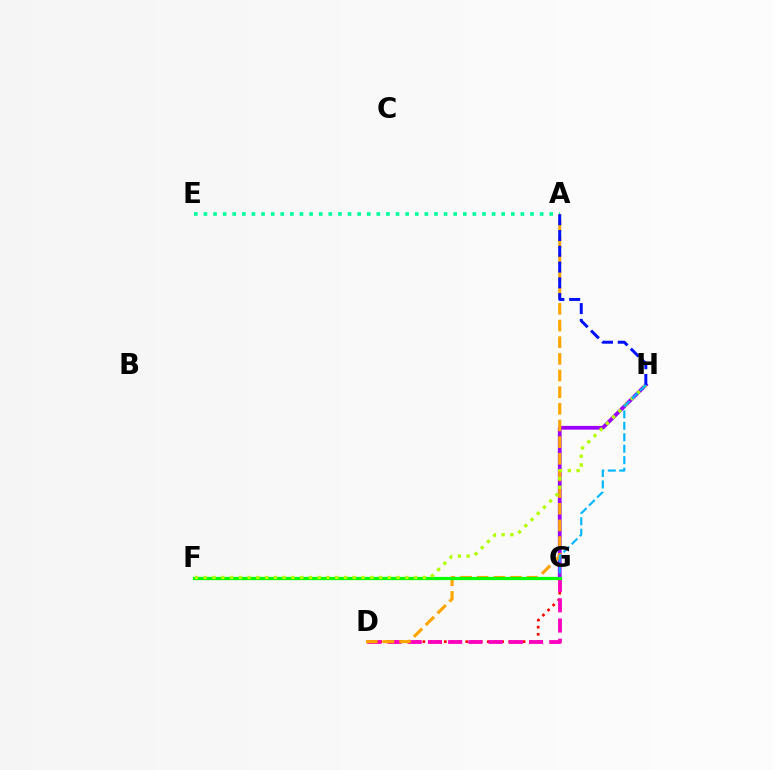{('A', 'E'): [{'color': '#00ff9d', 'line_style': 'dotted', 'thickness': 2.61}], ('D', 'G'): [{'color': '#ff0000', 'line_style': 'dotted', 'thickness': 1.94}, {'color': '#ff00bd', 'line_style': 'dashed', 'thickness': 2.75}], ('G', 'H'): [{'color': '#9b00ff', 'line_style': 'solid', 'thickness': 2.69}, {'color': '#00b5ff', 'line_style': 'dashed', 'thickness': 1.56}], ('A', 'D'): [{'color': '#ffa500', 'line_style': 'dashed', 'thickness': 2.26}], ('F', 'G'): [{'color': '#08ff00', 'line_style': 'solid', 'thickness': 2.32}], ('F', 'H'): [{'color': '#b3ff00', 'line_style': 'dotted', 'thickness': 2.38}], ('A', 'H'): [{'color': '#0010ff', 'line_style': 'dashed', 'thickness': 2.14}]}